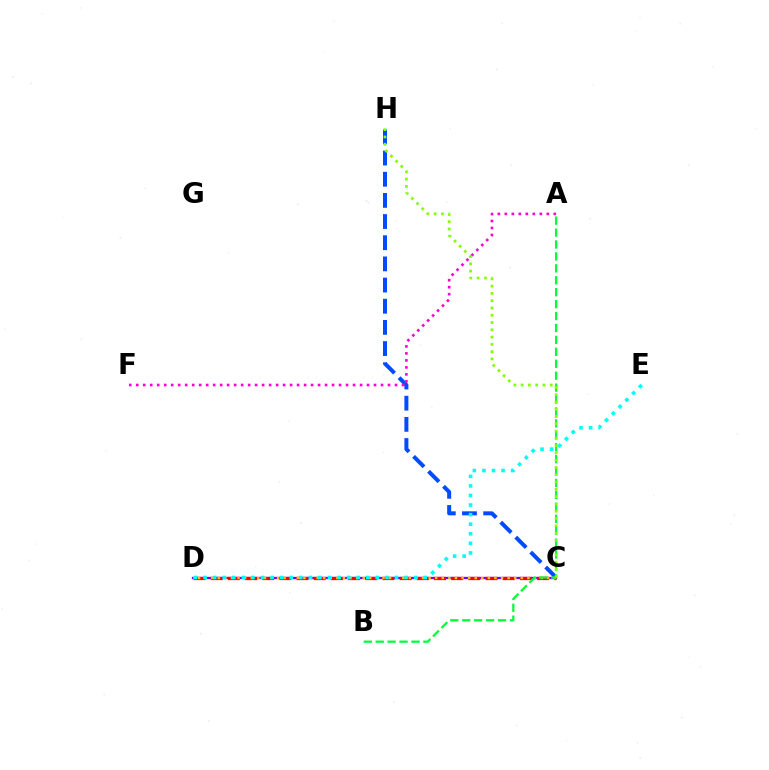{('C', 'H'): [{'color': '#004bff', 'line_style': 'dashed', 'thickness': 2.88}, {'color': '#84ff00', 'line_style': 'dotted', 'thickness': 1.98}], ('C', 'D'): [{'color': '#7200ff', 'line_style': 'solid', 'thickness': 1.64}, {'color': '#ff0000', 'line_style': 'dashed', 'thickness': 2.33}, {'color': '#ffbd00', 'line_style': 'dotted', 'thickness': 1.79}], ('A', 'F'): [{'color': '#ff00cf', 'line_style': 'dotted', 'thickness': 1.9}], ('A', 'B'): [{'color': '#00ff39', 'line_style': 'dashed', 'thickness': 1.62}], ('D', 'E'): [{'color': '#00fff6', 'line_style': 'dotted', 'thickness': 2.6}]}